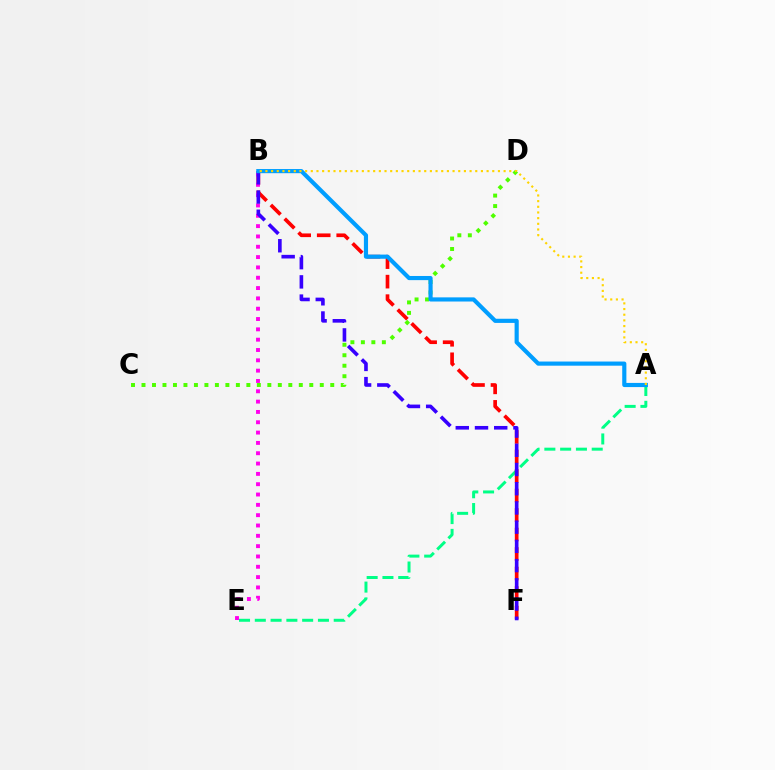{('A', 'E'): [{'color': '#00ff86', 'line_style': 'dashed', 'thickness': 2.14}], ('C', 'D'): [{'color': '#4fff00', 'line_style': 'dotted', 'thickness': 2.85}], ('B', 'F'): [{'color': '#ff0000', 'line_style': 'dashed', 'thickness': 2.65}, {'color': '#3700ff', 'line_style': 'dashed', 'thickness': 2.61}], ('B', 'E'): [{'color': '#ff00ed', 'line_style': 'dotted', 'thickness': 2.8}], ('A', 'B'): [{'color': '#009eff', 'line_style': 'solid', 'thickness': 2.99}, {'color': '#ffd500', 'line_style': 'dotted', 'thickness': 1.54}]}